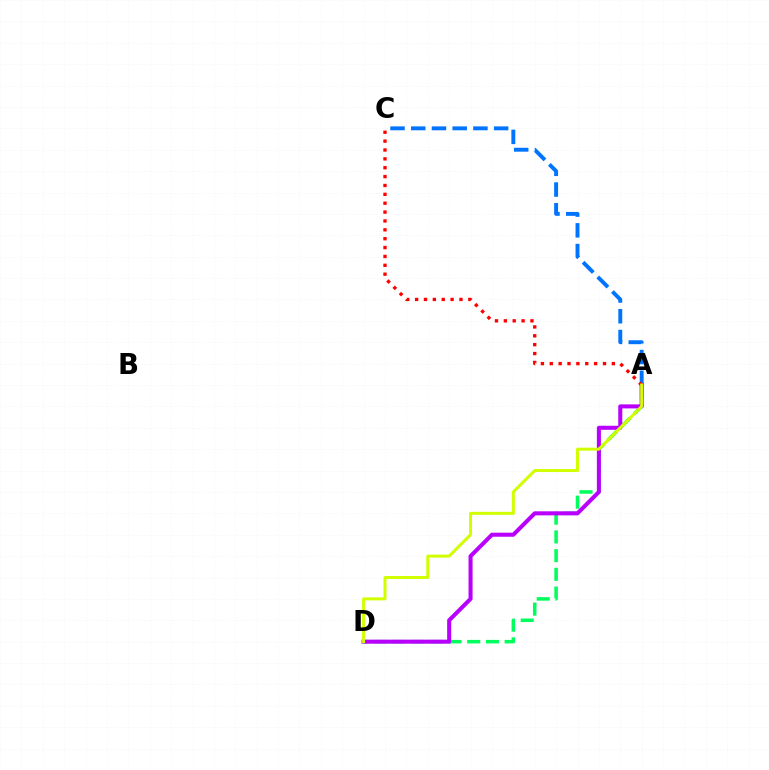{('A', 'D'): [{'color': '#00ff5c', 'line_style': 'dashed', 'thickness': 2.54}, {'color': '#b900ff', 'line_style': 'solid', 'thickness': 2.91}, {'color': '#d1ff00', 'line_style': 'solid', 'thickness': 2.16}], ('A', 'C'): [{'color': '#0074ff', 'line_style': 'dashed', 'thickness': 2.82}, {'color': '#ff0000', 'line_style': 'dotted', 'thickness': 2.41}]}